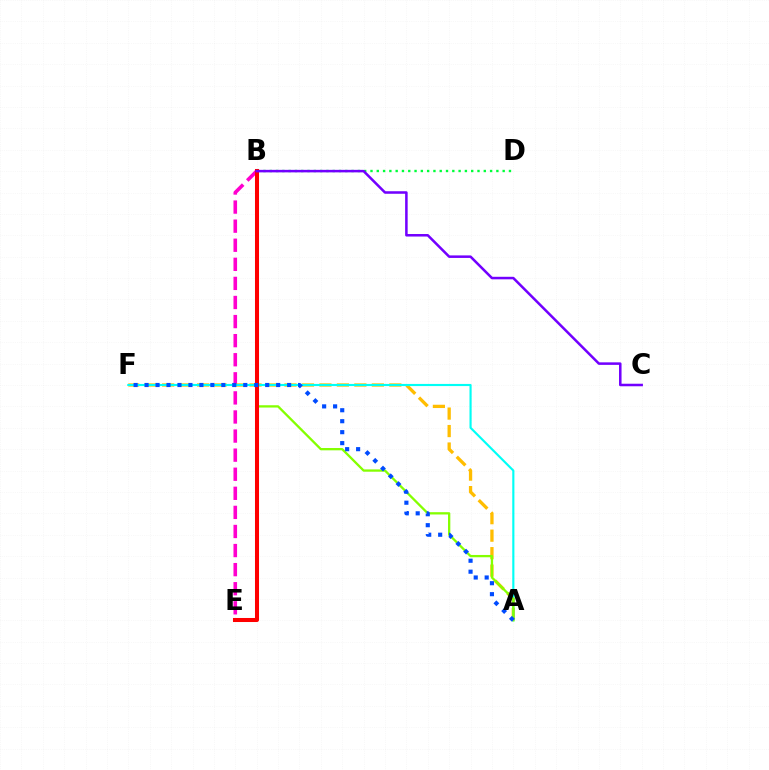{('B', 'D'): [{'color': '#00ff39', 'line_style': 'dotted', 'thickness': 1.71}], ('B', 'E'): [{'color': '#ff00cf', 'line_style': 'dashed', 'thickness': 2.59}, {'color': '#ff0000', 'line_style': 'solid', 'thickness': 2.91}], ('A', 'F'): [{'color': '#ffbd00', 'line_style': 'dashed', 'thickness': 2.37}, {'color': '#00fff6', 'line_style': 'solid', 'thickness': 1.54}, {'color': '#004bff', 'line_style': 'dotted', 'thickness': 2.98}], ('A', 'B'): [{'color': '#84ff00', 'line_style': 'solid', 'thickness': 1.66}], ('B', 'C'): [{'color': '#7200ff', 'line_style': 'solid', 'thickness': 1.82}]}